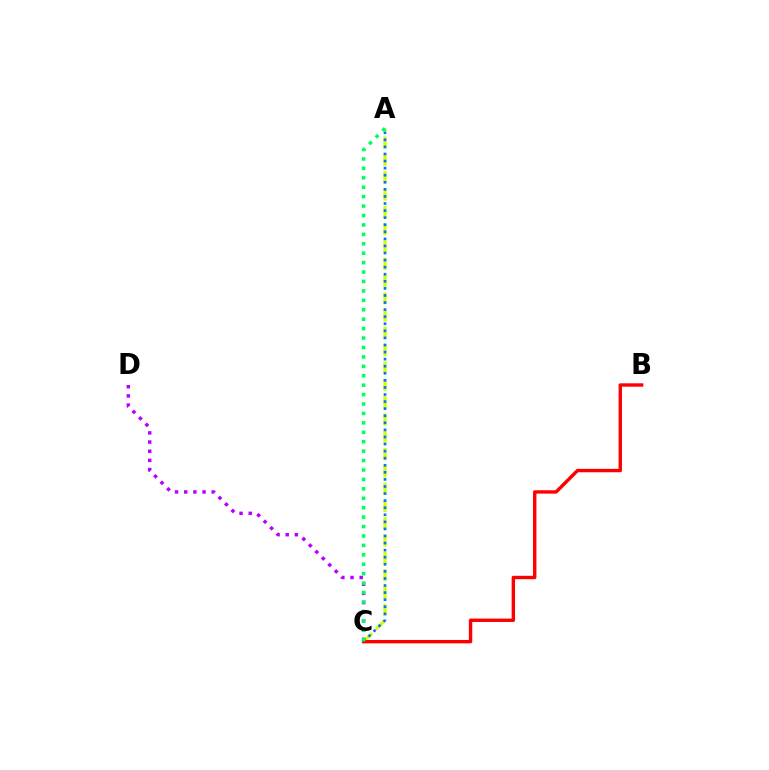{('A', 'C'): [{'color': '#d1ff00', 'line_style': 'dashed', 'thickness': 2.35}, {'color': '#0074ff', 'line_style': 'dotted', 'thickness': 1.92}, {'color': '#00ff5c', 'line_style': 'dotted', 'thickness': 2.56}], ('B', 'C'): [{'color': '#ff0000', 'line_style': 'solid', 'thickness': 2.44}], ('C', 'D'): [{'color': '#b900ff', 'line_style': 'dotted', 'thickness': 2.49}]}